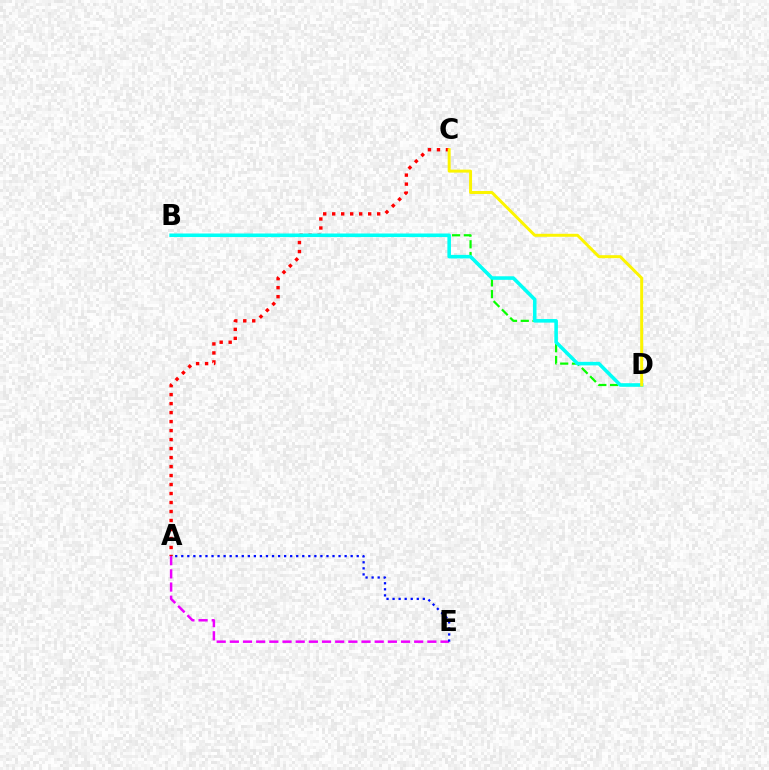{('B', 'D'): [{'color': '#08ff00', 'line_style': 'dashed', 'thickness': 1.6}, {'color': '#00fff6', 'line_style': 'solid', 'thickness': 2.57}], ('A', 'E'): [{'color': '#ee00ff', 'line_style': 'dashed', 'thickness': 1.79}, {'color': '#0010ff', 'line_style': 'dotted', 'thickness': 1.64}], ('A', 'C'): [{'color': '#ff0000', 'line_style': 'dotted', 'thickness': 2.44}], ('C', 'D'): [{'color': '#fcf500', 'line_style': 'solid', 'thickness': 2.14}]}